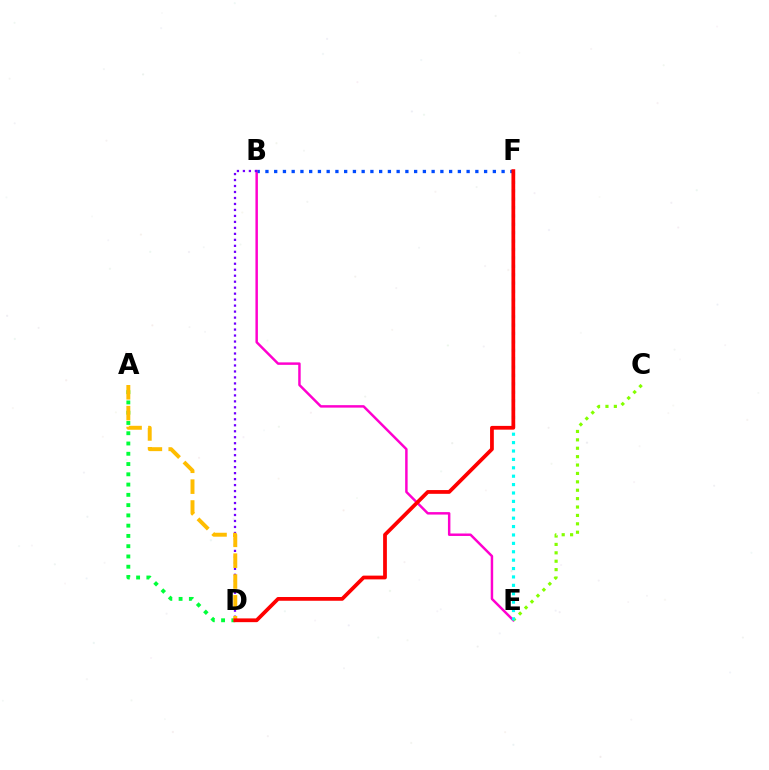{('B', 'E'): [{'color': '#ff00cf', 'line_style': 'solid', 'thickness': 1.78}], ('C', 'E'): [{'color': '#84ff00', 'line_style': 'dotted', 'thickness': 2.28}], ('E', 'F'): [{'color': '#00fff6', 'line_style': 'dotted', 'thickness': 2.28}], ('B', 'D'): [{'color': '#7200ff', 'line_style': 'dotted', 'thickness': 1.63}], ('B', 'F'): [{'color': '#004bff', 'line_style': 'dotted', 'thickness': 2.38}], ('A', 'D'): [{'color': '#00ff39', 'line_style': 'dotted', 'thickness': 2.79}, {'color': '#ffbd00', 'line_style': 'dashed', 'thickness': 2.83}], ('D', 'F'): [{'color': '#ff0000', 'line_style': 'solid', 'thickness': 2.71}]}